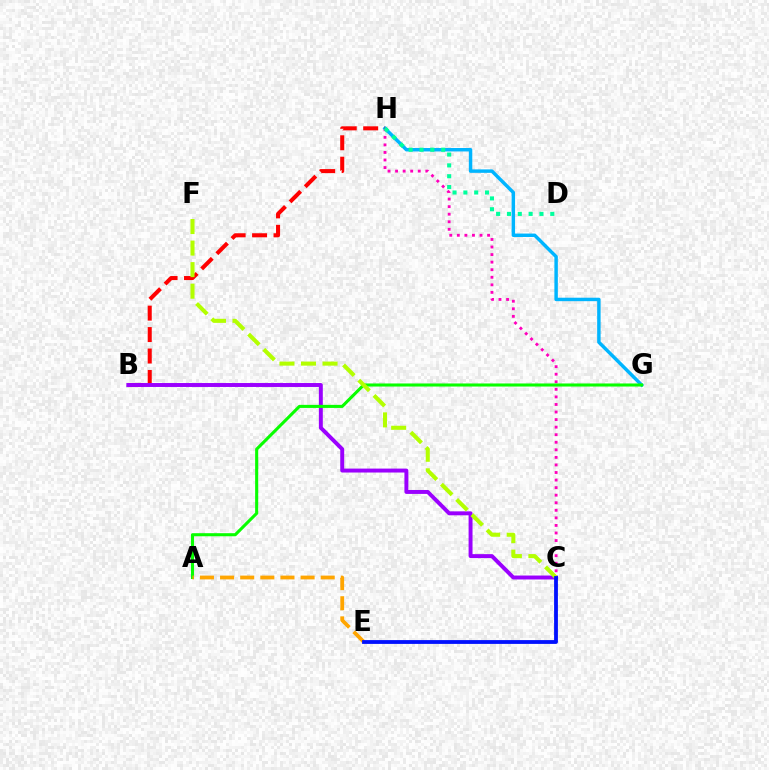{('C', 'H'): [{'color': '#ff00bd', 'line_style': 'dotted', 'thickness': 2.05}], ('G', 'H'): [{'color': '#00b5ff', 'line_style': 'solid', 'thickness': 2.49}], ('B', 'H'): [{'color': '#ff0000', 'line_style': 'dashed', 'thickness': 2.91}], ('B', 'C'): [{'color': '#9b00ff', 'line_style': 'solid', 'thickness': 2.84}], ('A', 'G'): [{'color': '#08ff00', 'line_style': 'solid', 'thickness': 2.21}], ('A', 'E'): [{'color': '#ffa500', 'line_style': 'dashed', 'thickness': 2.73}], ('C', 'F'): [{'color': '#b3ff00', 'line_style': 'dashed', 'thickness': 2.93}], ('C', 'E'): [{'color': '#0010ff', 'line_style': 'solid', 'thickness': 2.74}], ('D', 'H'): [{'color': '#00ff9d', 'line_style': 'dotted', 'thickness': 2.94}]}